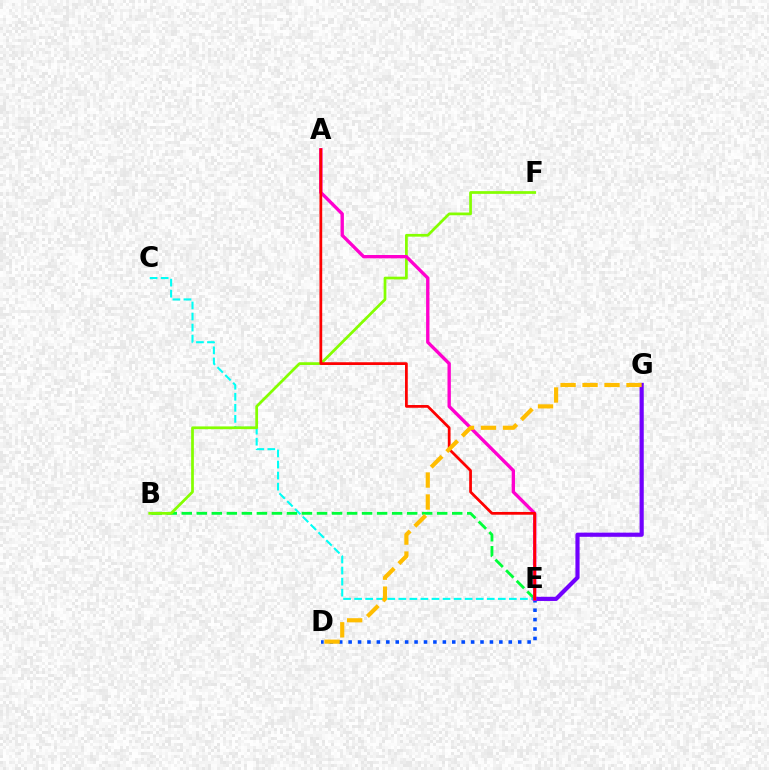{('B', 'E'): [{'color': '#00ff39', 'line_style': 'dashed', 'thickness': 2.04}], ('D', 'E'): [{'color': '#004bff', 'line_style': 'dotted', 'thickness': 2.56}], ('C', 'E'): [{'color': '#00fff6', 'line_style': 'dashed', 'thickness': 1.5}], ('B', 'F'): [{'color': '#84ff00', 'line_style': 'solid', 'thickness': 1.97}], ('E', 'G'): [{'color': '#7200ff', 'line_style': 'solid', 'thickness': 2.99}], ('A', 'E'): [{'color': '#ff00cf', 'line_style': 'solid', 'thickness': 2.41}, {'color': '#ff0000', 'line_style': 'solid', 'thickness': 1.98}], ('D', 'G'): [{'color': '#ffbd00', 'line_style': 'dashed', 'thickness': 2.98}]}